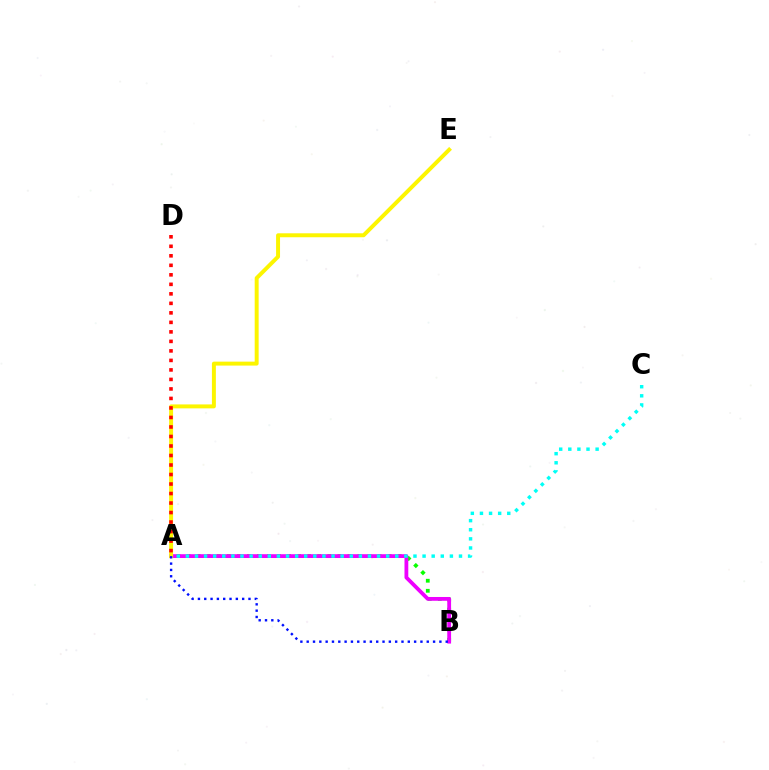{('A', 'B'): [{'color': '#08ff00', 'line_style': 'dotted', 'thickness': 2.73}, {'color': '#ee00ff', 'line_style': 'solid', 'thickness': 2.74}, {'color': '#0010ff', 'line_style': 'dotted', 'thickness': 1.72}], ('A', 'E'): [{'color': '#fcf500', 'line_style': 'solid', 'thickness': 2.84}], ('A', 'C'): [{'color': '#00fff6', 'line_style': 'dotted', 'thickness': 2.47}], ('A', 'D'): [{'color': '#ff0000', 'line_style': 'dotted', 'thickness': 2.58}]}